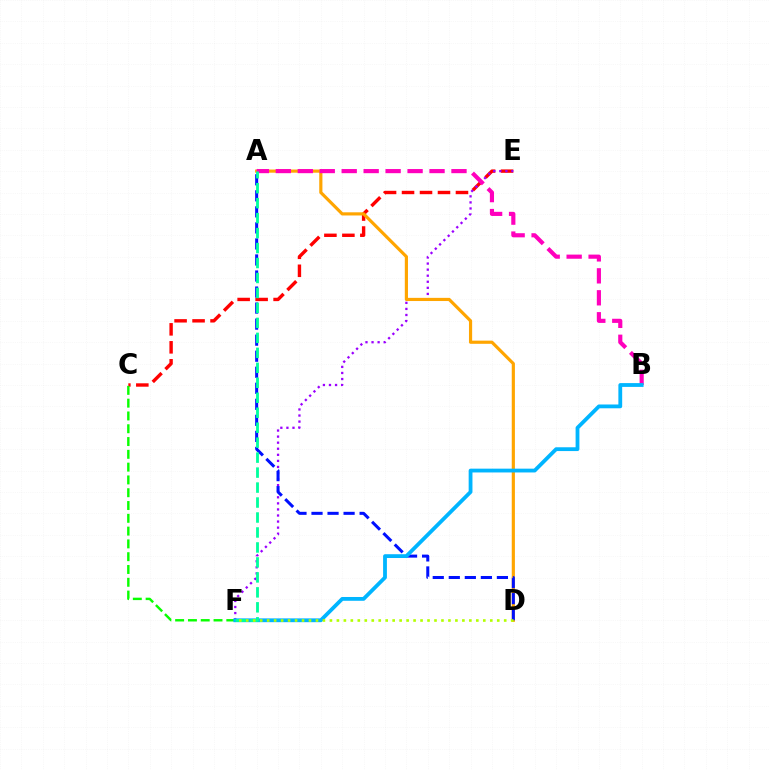{('C', 'E'): [{'color': '#ff0000', 'line_style': 'dashed', 'thickness': 2.44}], ('E', 'F'): [{'color': '#9b00ff', 'line_style': 'dotted', 'thickness': 1.65}], ('A', 'D'): [{'color': '#ffa500', 'line_style': 'solid', 'thickness': 2.28}, {'color': '#0010ff', 'line_style': 'dashed', 'thickness': 2.18}], ('A', 'B'): [{'color': '#ff00bd', 'line_style': 'dashed', 'thickness': 2.98}], ('C', 'F'): [{'color': '#08ff00', 'line_style': 'dashed', 'thickness': 1.74}], ('B', 'F'): [{'color': '#00b5ff', 'line_style': 'solid', 'thickness': 2.74}], ('A', 'F'): [{'color': '#00ff9d', 'line_style': 'dashed', 'thickness': 2.03}], ('D', 'F'): [{'color': '#b3ff00', 'line_style': 'dotted', 'thickness': 1.89}]}